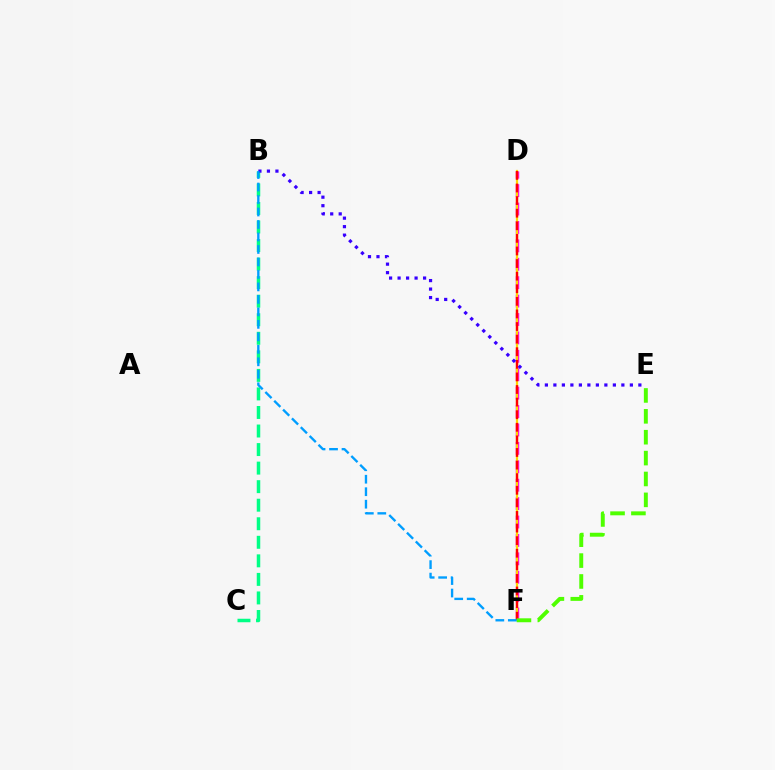{('D', 'F'): [{'color': '#ff00ed', 'line_style': 'dashed', 'thickness': 2.5}, {'color': '#ffd500', 'line_style': 'solid', 'thickness': 1.61}, {'color': '#ff0000', 'line_style': 'dashed', 'thickness': 1.71}], ('B', 'C'): [{'color': '#00ff86', 'line_style': 'dashed', 'thickness': 2.52}], ('B', 'E'): [{'color': '#3700ff', 'line_style': 'dotted', 'thickness': 2.31}], ('E', 'F'): [{'color': '#4fff00', 'line_style': 'dashed', 'thickness': 2.84}], ('B', 'F'): [{'color': '#009eff', 'line_style': 'dashed', 'thickness': 1.7}]}